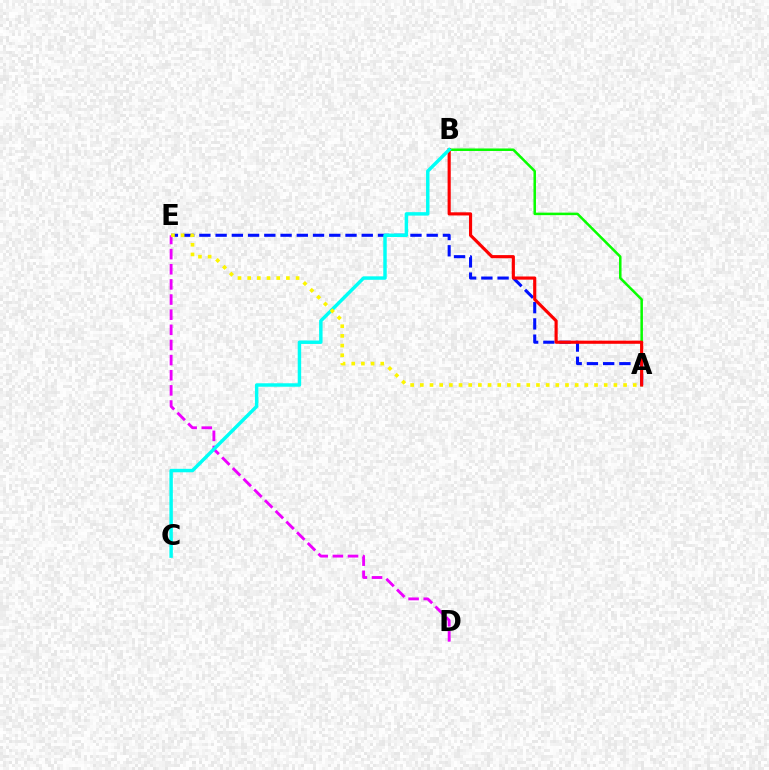{('A', 'B'): [{'color': '#08ff00', 'line_style': 'solid', 'thickness': 1.81}, {'color': '#ff0000', 'line_style': 'solid', 'thickness': 2.26}], ('A', 'E'): [{'color': '#0010ff', 'line_style': 'dashed', 'thickness': 2.21}, {'color': '#fcf500', 'line_style': 'dotted', 'thickness': 2.63}], ('D', 'E'): [{'color': '#ee00ff', 'line_style': 'dashed', 'thickness': 2.06}], ('B', 'C'): [{'color': '#00fff6', 'line_style': 'solid', 'thickness': 2.48}]}